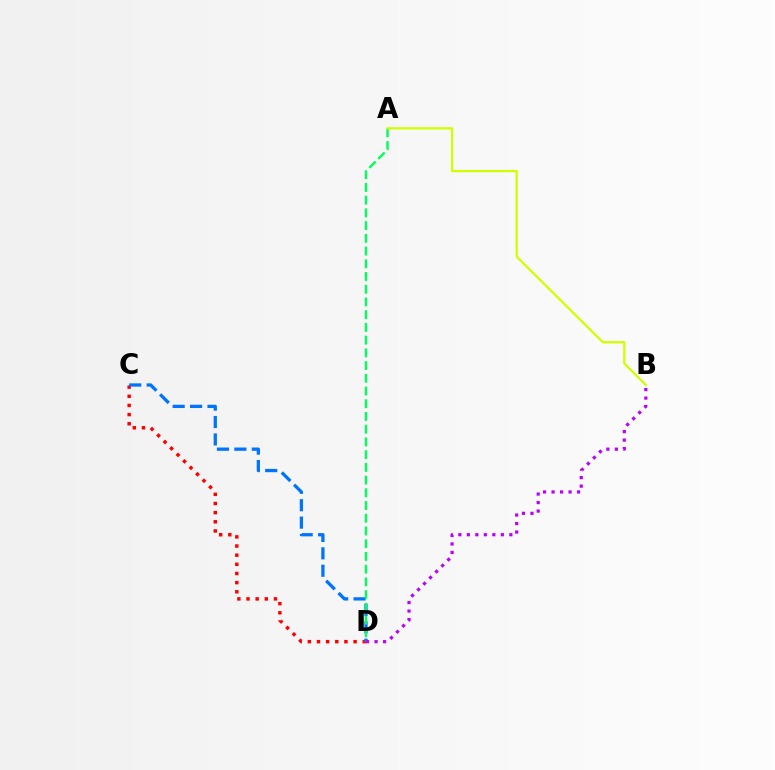{('C', 'D'): [{'color': '#ff0000', 'line_style': 'dotted', 'thickness': 2.49}, {'color': '#0074ff', 'line_style': 'dashed', 'thickness': 2.37}], ('A', 'D'): [{'color': '#00ff5c', 'line_style': 'dashed', 'thickness': 1.73}], ('B', 'D'): [{'color': '#b900ff', 'line_style': 'dotted', 'thickness': 2.31}], ('A', 'B'): [{'color': '#d1ff00', 'line_style': 'solid', 'thickness': 1.64}]}